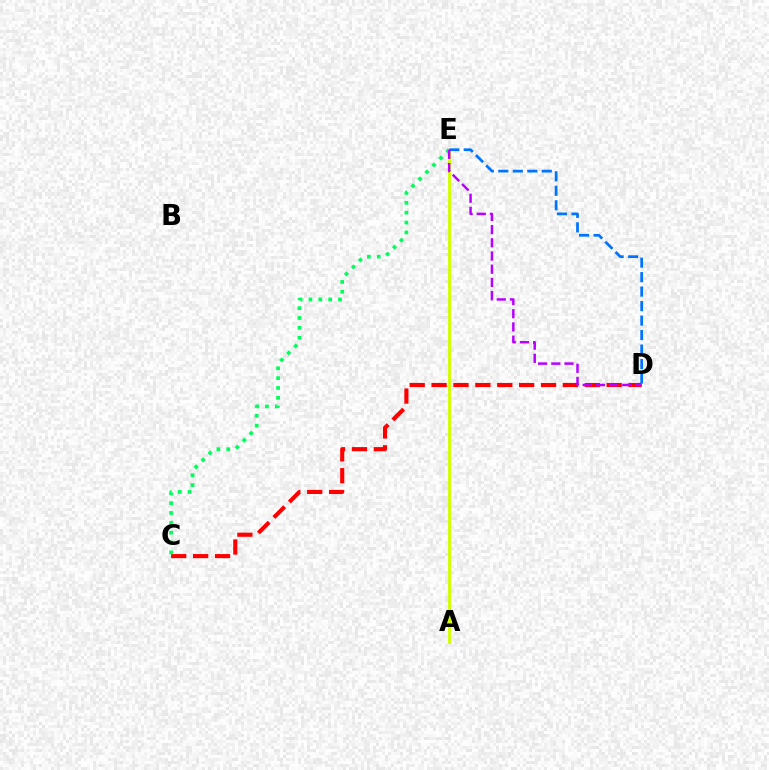{('C', 'D'): [{'color': '#ff0000', 'line_style': 'dashed', 'thickness': 2.97}], ('A', 'E'): [{'color': '#d1ff00', 'line_style': 'solid', 'thickness': 2.08}], ('C', 'E'): [{'color': '#00ff5c', 'line_style': 'dotted', 'thickness': 2.68}], ('D', 'E'): [{'color': '#0074ff', 'line_style': 'dashed', 'thickness': 1.97}, {'color': '#b900ff', 'line_style': 'dashed', 'thickness': 1.79}]}